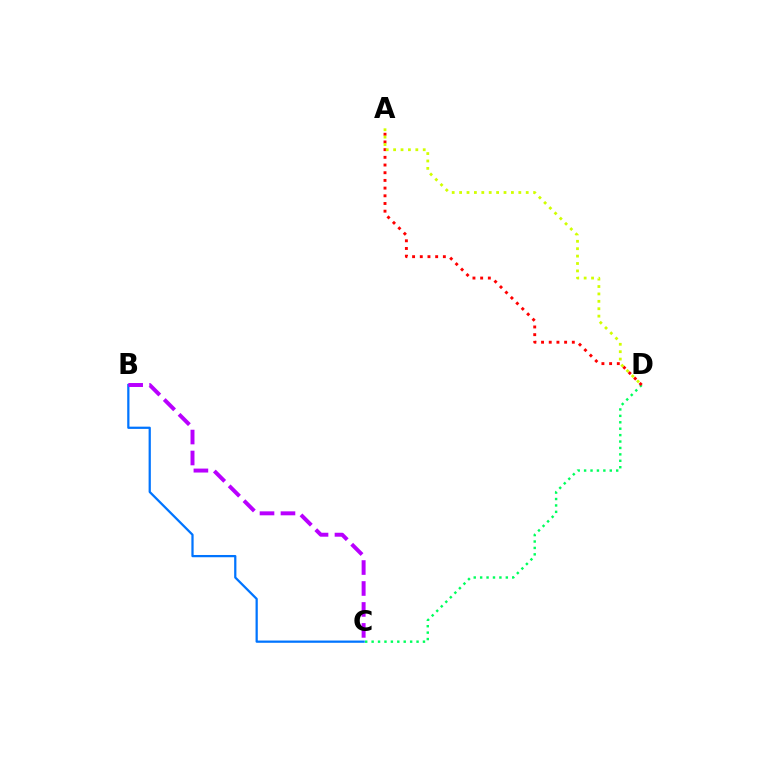{('B', 'C'): [{'color': '#0074ff', 'line_style': 'solid', 'thickness': 1.62}, {'color': '#b900ff', 'line_style': 'dashed', 'thickness': 2.85}], ('C', 'D'): [{'color': '#00ff5c', 'line_style': 'dotted', 'thickness': 1.74}], ('A', 'D'): [{'color': '#ff0000', 'line_style': 'dotted', 'thickness': 2.09}, {'color': '#d1ff00', 'line_style': 'dotted', 'thickness': 2.01}]}